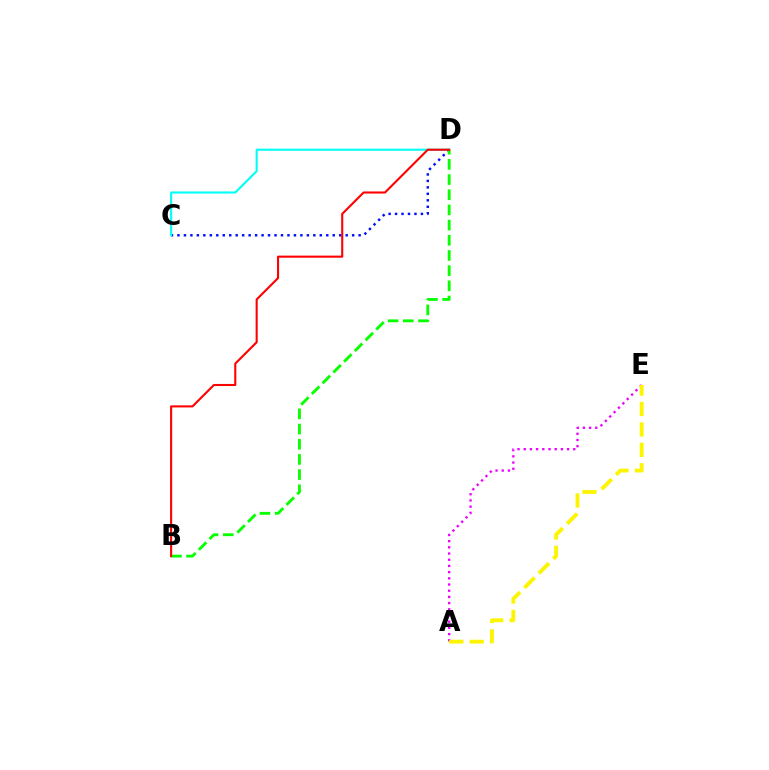{('A', 'E'): [{'color': '#ee00ff', 'line_style': 'dotted', 'thickness': 1.68}, {'color': '#fcf500', 'line_style': 'dashed', 'thickness': 2.78}], ('C', 'D'): [{'color': '#0010ff', 'line_style': 'dotted', 'thickness': 1.76}, {'color': '#00fff6', 'line_style': 'solid', 'thickness': 1.52}], ('B', 'D'): [{'color': '#08ff00', 'line_style': 'dashed', 'thickness': 2.06}, {'color': '#ff0000', 'line_style': 'solid', 'thickness': 1.51}]}